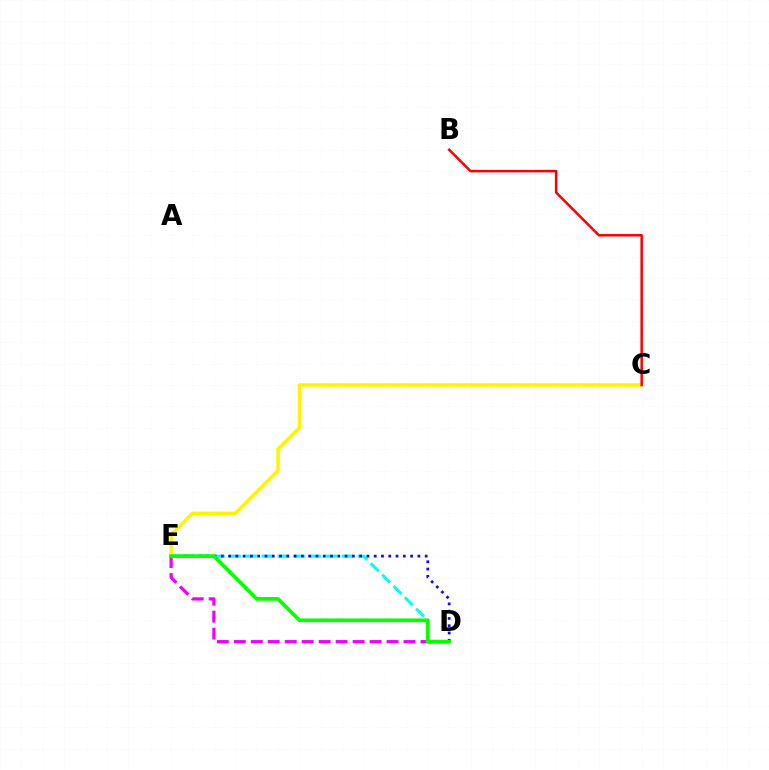{('C', 'E'): [{'color': '#fcf500', 'line_style': 'solid', 'thickness': 2.51}], ('D', 'E'): [{'color': '#00fff6', 'line_style': 'dashed', 'thickness': 2.18}, {'color': '#ee00ff', 'line_style': 'dashed', 'thickness': 2.31}, {'color': '#0010ff', 'line_style': 'dotted', 'thickness': 1.98}, {'color': '#08ff00', 'line_style': 'solid', 'thickness': 2.67}], ('B', 'C'): [{'color': '#ff0000', 'line_style': 'solid', 'thickness': 1.79}]}